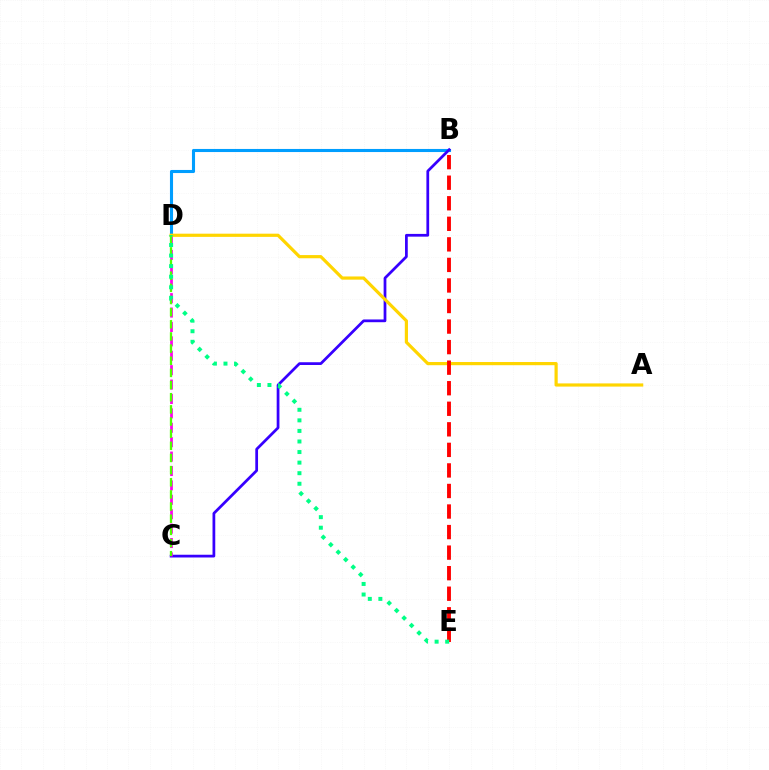{('B', 'D'): [{'color': '#009eff', 'line_style': 'solid', 'thickness': 2.22}], ('B', 'C'): [{'color': '#3700ff', 'line_style': 'solid', 'thickness': 1.98}], ('C', 'D'): [{'color': '#ff00ed', 'line_style': 'dashed', 'thickness': 1.96}, {'color': '#4fff00', 'line_style': 'dashed', 'thickness': 1.65}], ('A', 'D'): [{'color': '#ffd500', 'line_style': 'solid', 'thickness': 2.3}], ('B', 'E'): [{'color': '#ff0000', 'line_style': 'dashed', 'thickness': 2.79}], ('D', 'E'): [{'color': '#00ff86', 'line_style': 'dotted', 'thickness': 2.87}]}